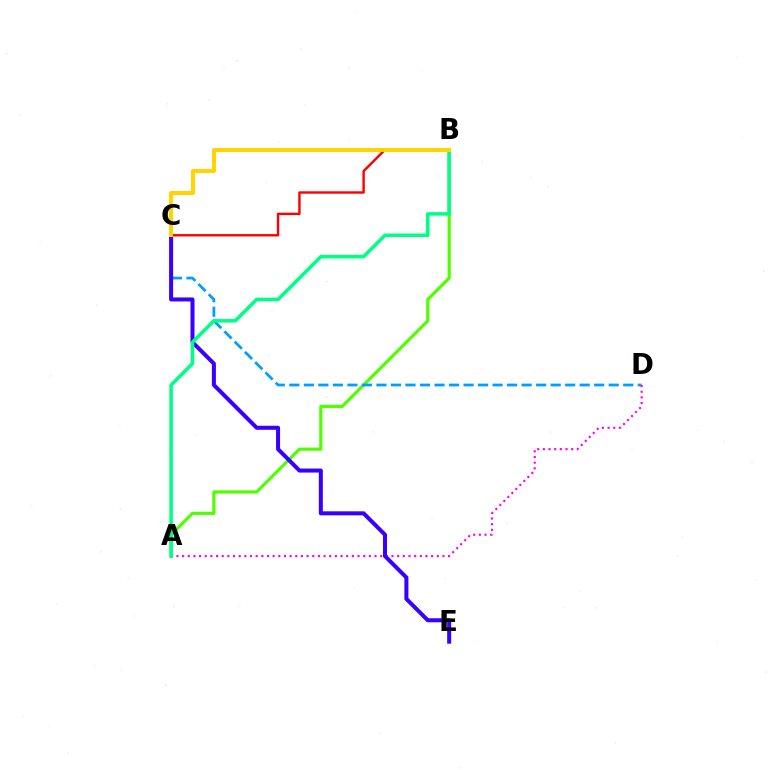{('A', 'B'): [{'color': '#4fff00', 'line_style': 'solid', 'thickness': 2.29}, {'color': '#00ff86', 'line_style': 'solid', 'thickness': 2.56}], ('C', 'D'): [{'color': '#009eff', 'line_style': 'dashed', 'thickness': 1.97}], ('A', 'D'): [{'color': '#ff00ed', 'line_style': 'dotted', 'thickness': 1.54}], ('C', 'E'): [{'color': '#3700ff', 'line_style': 'solid', 'thickness': 2.89}], ('B', 'C'): [{'color': '#ff0000', 'line_style': 'solid', 'thickness': 1.74}, {'color': '#ffd500', 'line_style': 'solid', 'thickness': 2.91}]}